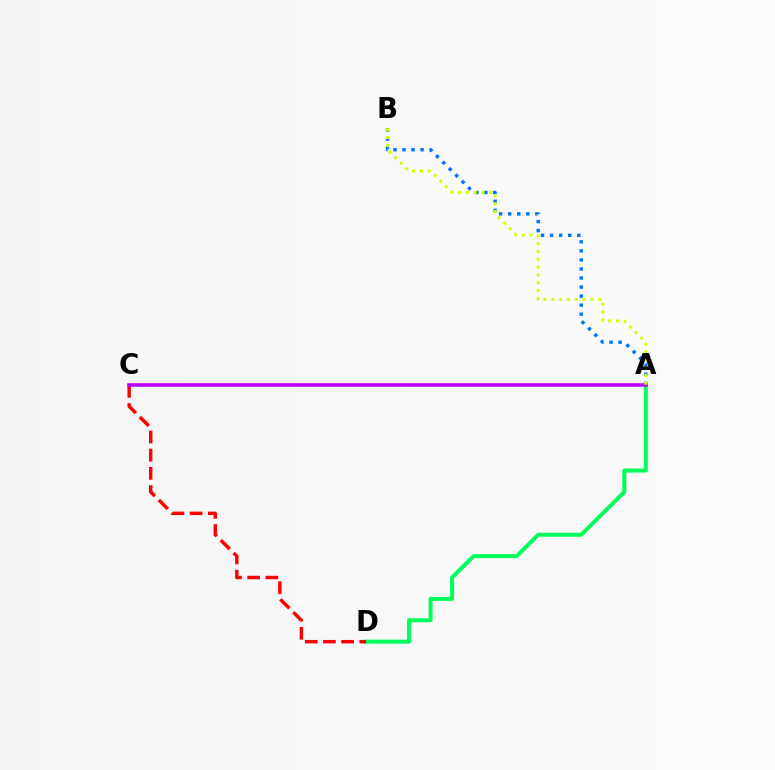{('A', 'D'): [{'color': '#00ff5c', 'line_style': 'solid', 'thickness': 2.9}], ('C', 'D'): [{'color': '#ff0000', 'line_style': 'dashed', 'thickness': 2.47}], ('A', 'B'): [{'color': '#0074ff', 'line_style': 'dotted', 'thickness': 2.46}, {'color': '#d1ff00', 'line_style': 'dotted', 'thickness': 2.13}], ('A', 'C'): [{'color': '#b900ff', 'line_style': 'solid', 'thickness': 2.58}]}